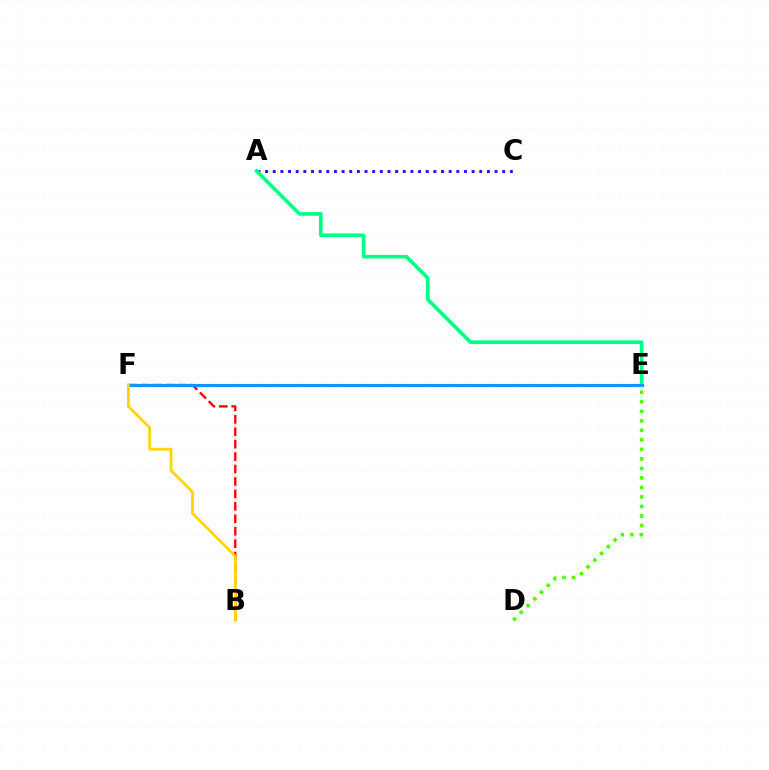{('B', 'F'): [{'color': '#ff0000', 'line_style': 'dashed', 'thickness': 1.69}, {'color': '#ffd500', 'line_style': 'solid', 'thickness': 2.0}], ('D', 'E'): [{'color': '#4fff00', 'line_style': 'dotted', 'thickness': 2.58}], ('A', 'C'): [{'color': '#3700ff', 'line_style': 'dotted', 'thickness': 2.08}], ('E', 'F'): [{'color': '#ff00ed', 'line_style': 'solid', 'thickness': 2.25}, {'color': '#009eff', 'line_style': 'solid', 'thickness': 2.06}], ('A', 'E'): [{'color': '#00ff86', 'line_style': 'solid', 'thickness': 2.62}]}